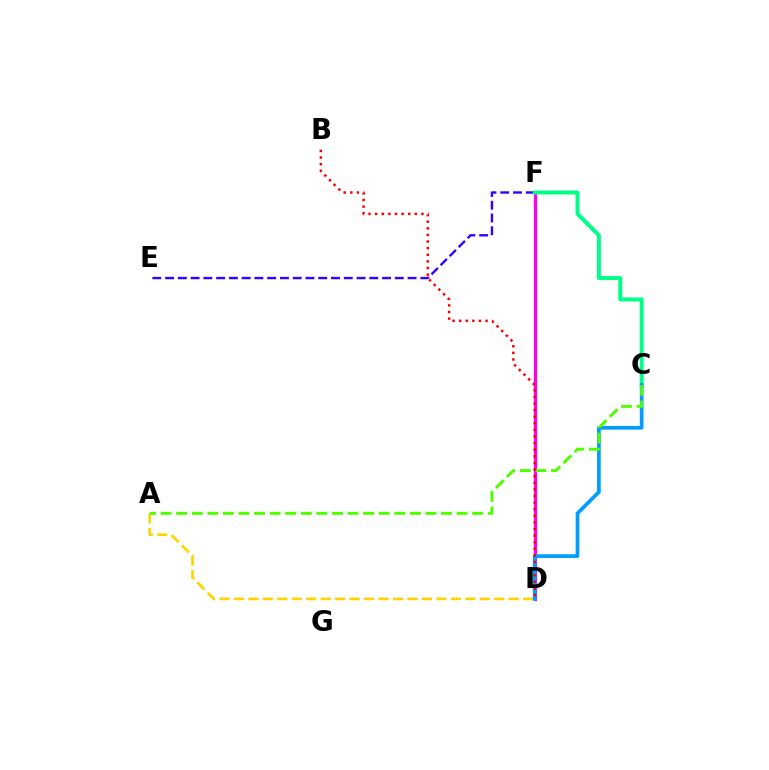{('A', 'D'): [{'color': '#ffd500', 'line_style': 'dashed', 'thickness': 1.96}], ('D', 'F'): [{'color': '#ff00ed', 'line_style': 'solid', 'thickness': 2.35}], ('E', 'F'): [{'color': '#3700ff', 'line_style': 'dashed', 'thickness': 1.73}], ('C', 'F'): [{'color': '#00ff86', 'line_style': 'solid', 'thickness': 2.86}], ('C', 'D'): [{'color': '#009eff', 'line_style': 'solid', 'thickness': 2.67}], ('A', 'C'): [{'color': '#4fff00', 'line_style': 'dashed', 'thickness': 2.12}], ('B', 'D'): [{'color': '#ff0000', 'line_style': 'dotted', 'thickness': 1.8}]}